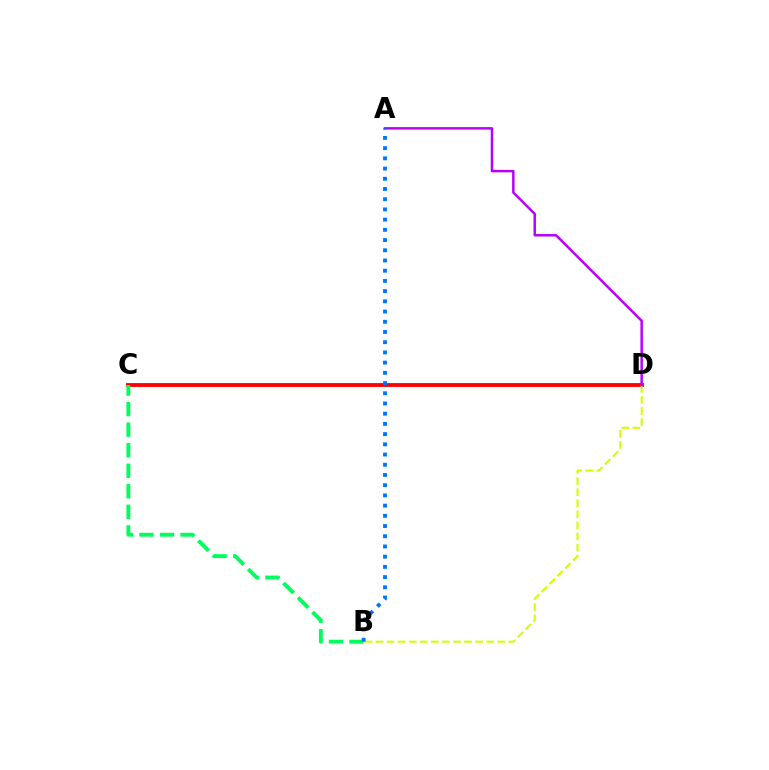{('C', 'D'): [{'color': '#ff0000', 'line_style': 'solid', 'thickness': 2.75}], ('B', 'D'): [{'color': '#d1ff00', 'line_style': 'dashed', 'thickness': 1.5}], ('A', 'D'): [{'color': '#b900ff', 'line_style': 'solid', 'thickness': 1.78}], ('B', 'C'): [{'color': '#00ff5c', 'line_style': 'dashed', 'thickness': 2.79}], ('A', 'B'): [{'color': '#0074ff', 'line_style': 'dotted', 'thickness': 2.78}]}